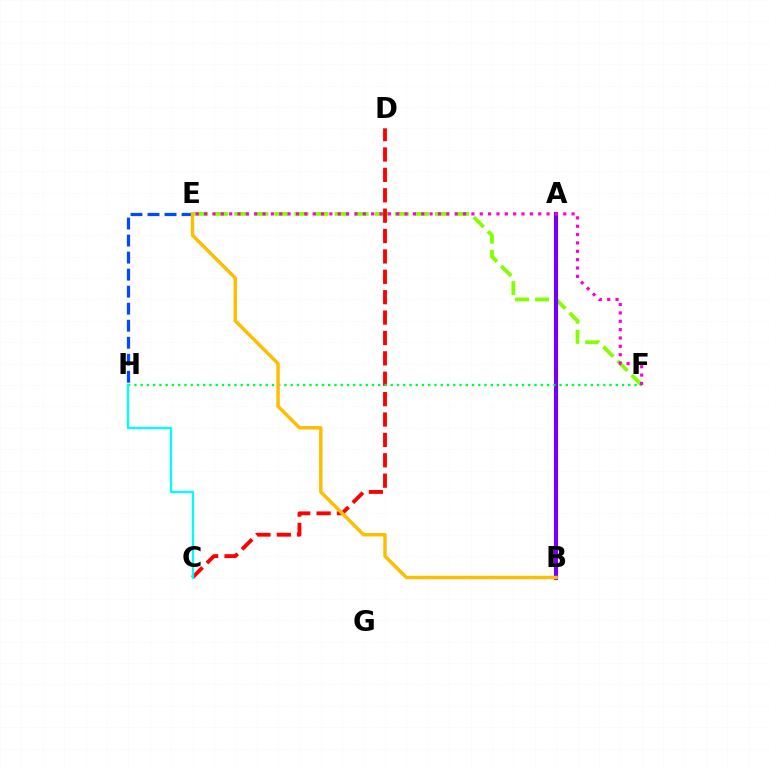{('E', 'F'): [{'color': '#84ff00', 'line_style': 'dashed', 'thickness': 2.73}, {'color': '#ff00cf', 'line_style': 'dotted', 'thickness': 2.27}], ('A', 'B'): [{'color': '#7200ff', 'line_style': 'solid', 'thickness': 2.99}], ('C', 'D'): [{'color': '#ff0000', 'line_style': 'dashed', 'thickness': 2.77}], ('E', 'H'): [{'color': '#004bff', 'line_style': 'dashed', 'thickness': 2.31}], ('F', 'H'): [{'color': '#00ff39', 'line_style': 'dotted', 'thickness': 1.7}], ('B', 'E'): [{'color': '#ffbd00', 'line_style': 'solid', 'thickness': 2.48}], ('C', 'H'): [{'color': '#00fff6', 'line_style': 'solid', 'thickness': 1.66}]}